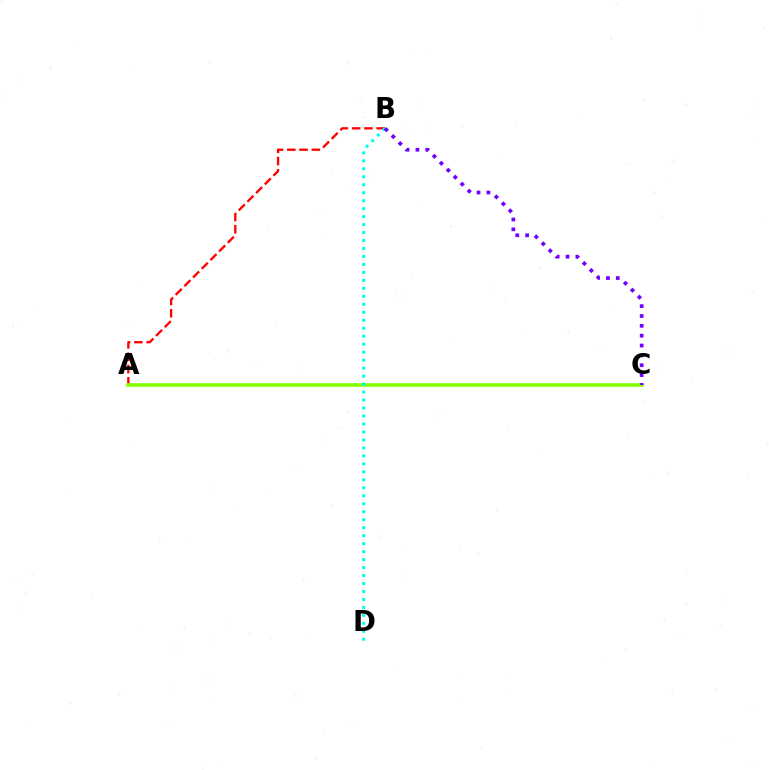{('A', 'B'): [{'color': '#ff0000', 'line_style': 'dashed', 'thickness': 1.67}], ('A', 'C'): [{'color': '#84ff00', 'line_style': 'solid', 'thickness': 2.57}], ('B', 'D'): [{'color': '#00fff6', 'line_style': 'dotted', 'thickness': 2.17}], ('B', 'C'): [{'color': '#7200ff', 'line_style': 'dotted', 'thickness': 2.68}]}